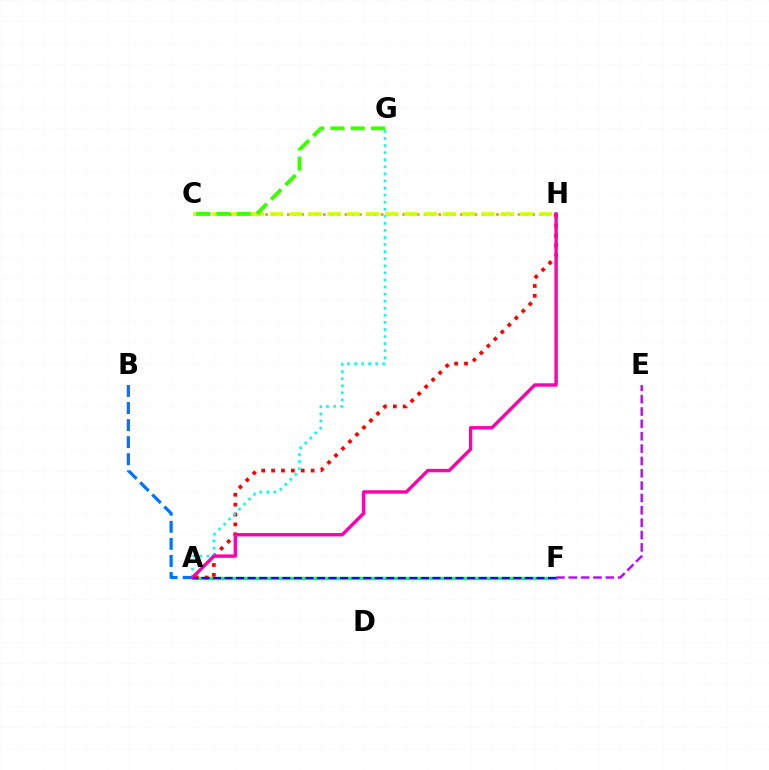{('A', 'F'): [{'color': '#00ff5c', 'line_style': 'solid', 'thickness': 2.46}, {'color': '#2500ff', 'line_style': 'dashed', 'thickness': 1.57}], ('C', 'H'): [{'color': '#ff9400', 'line_style': 'dotted', 'thickness': 1.96}, {'color': '#d1ff00', 'line_style': 'dashed', 'thickness': 2.61}], ('A', 'H'): [{'color': '#ff0000', 'line_style': 'dotted', 'thickness': 2.69}, {'color': '#ff00ac', 'line_style': 'solid', 'thickness': 2.44}], ('A', 'G'): [{'color': '#00fff6', 'line_style': 'dotted', 'thickness': 1.92}], ('E', 'F'): [{'color': '#b900ff', 'line_style': 'dashed', 'thickness': 1.68}], ('A', 'B'): [{'color': '#0074ff', 'line_style': 'dashed', 'thickness': 2.32}], ('C', 'G'): [{'color': '#3dff00', 'line_style': 'dashed', 'thickness': 2.75}]}